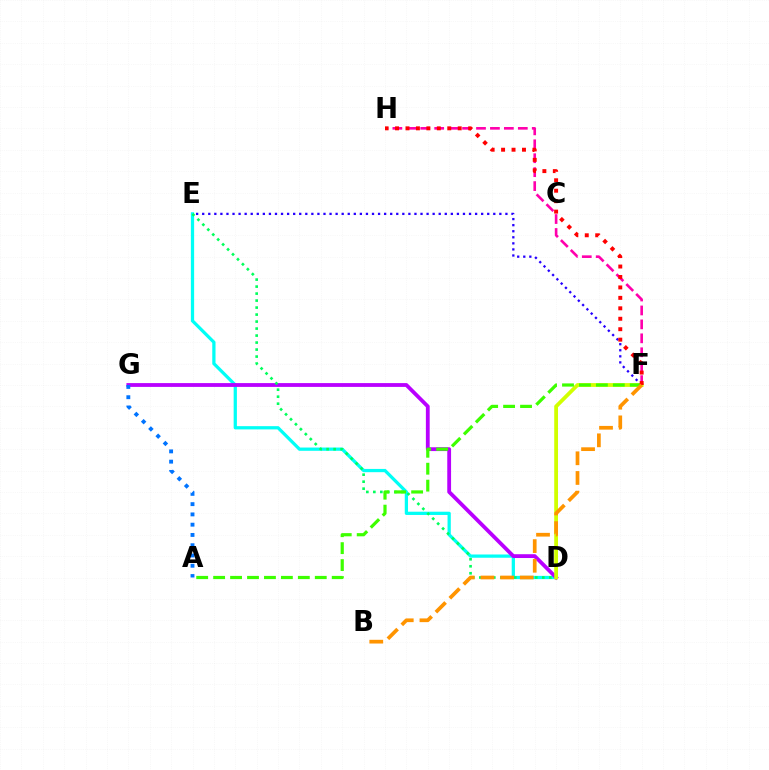{('D', 'E'): [{'color': '#00fff6', 'line_style': 'solid', 'thickness': 2.34}, {'color': '#00ff5c', 'line_style': 'dotted', 'thickness': 1.9}], ('D', 'G'): [{'color': '#b900ff', 'line_style': 'solid', 'thickness': 2.74}], ('A', 'G'): [{'color': '#0074ff', 'line_style': 'dotted', 'thickness': 2.79}], ('E', 'F'): [{'color': '#2500ff', 'line_style': 'dotted', 'thickness': 1.65}], ('F', 'H'): [{'color': '#ff00ac', 'line_style': 'dashed', 'thickness': 1.89}, {'color': '#ff0000', 'line_style': 'dotted', 'thickness': 2.84}], ('D', 'F'): [{'color': '#d1ff00', 'line_style': 'solid', 'thickness': 2.73}], ('A', 'F'): [{'color': '#3dff00', 'line_style': 'dashed', 'thickness': 2.3}], ('B', 'F'): [{'color': '#ff9400', 'line_style': 'dashed', 'thickness': 2.67}]}